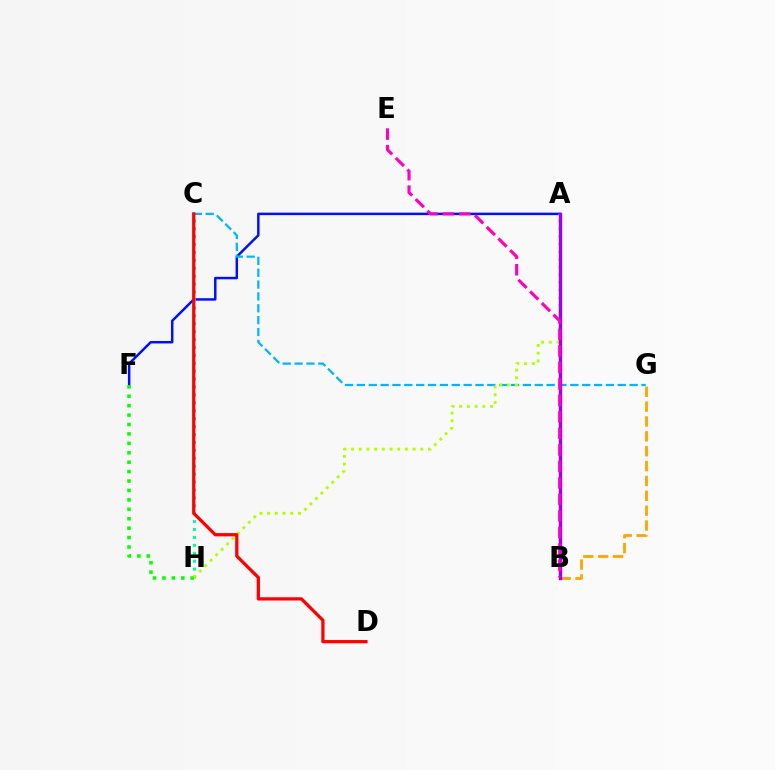{('B', 'G'): [{'color': '#ffa500', 'line_style': 'dashed', 'thickness': 2.02}], ('A', 'F'): [{'color': '#0010ff', 'line_style': 'solid', 'thickness': 1.79}], ('C', 'H'): [{'color': '#00ff9d', 'line_style': 'dotted', 'thickness': 2.15}], ('C', 'G'): [{'color': '#00b5ff', 'line_style': 'dashed', 'thickness': 1.61}], ('F', 'H'): [{'color': '#08ff00', 'line_style': 'dotted', 'thickness': 2.56}], ('A', 'H'): [{'color': '#b3ff00', 'line_style': 'dotted', 'thickness': 2.09}], ('A', 'B'): [{'color': '#9b00ff', 'line_style': 'solid', 'thickness': 2.45}], ('C', 'D'): [{'color': '#ff0000', 'line_style': 'solid', 'thickness': 2.34}], ('B', 'E'): [{'color': '#ff00bd', 'line_style': 'dashed', 'thickness': 2.24}]}